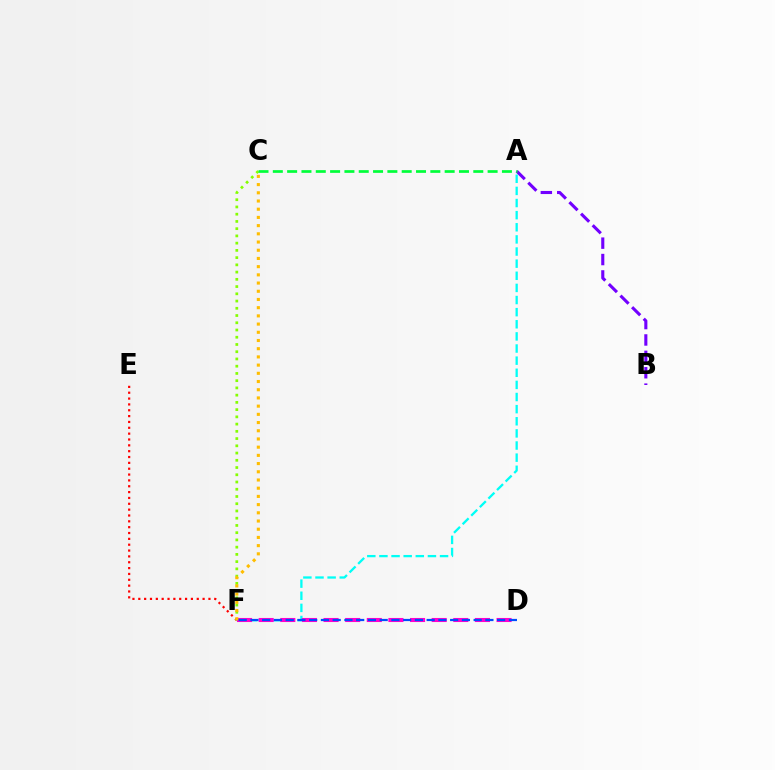{('E', 'F'): [{'color': '#ff0000', 'line_style': 'dotted', 'thickness': 1.59}], ('A', 'B'): [{'color': '#7200ff', 'line_style': 'dashed', 'thickness': 2.23}], ('C', 'F'): [{'color': '#84ff00', 'line_style': 'dotted', 'thickness': 1.97}, {'color': '#ffbd00', 'line_style': 'dotted', 'thickness': 2.23}], ('A', 'F'): [{'color': '#00fff6', 'line_style': 'dashed', 'thickness': 1.65}], ('D', 'F'): [{'color': '#ff00cf', 'line_style': 'dashed', 'thickness': 2.94}, {'color': '#004bff', 'line_style': 'dashed', 'thickness': 1.6}], ('A', 'C'): [{'color': '#00ff39', 'line_style': 'dashed', 'thickness': 1.95}]}